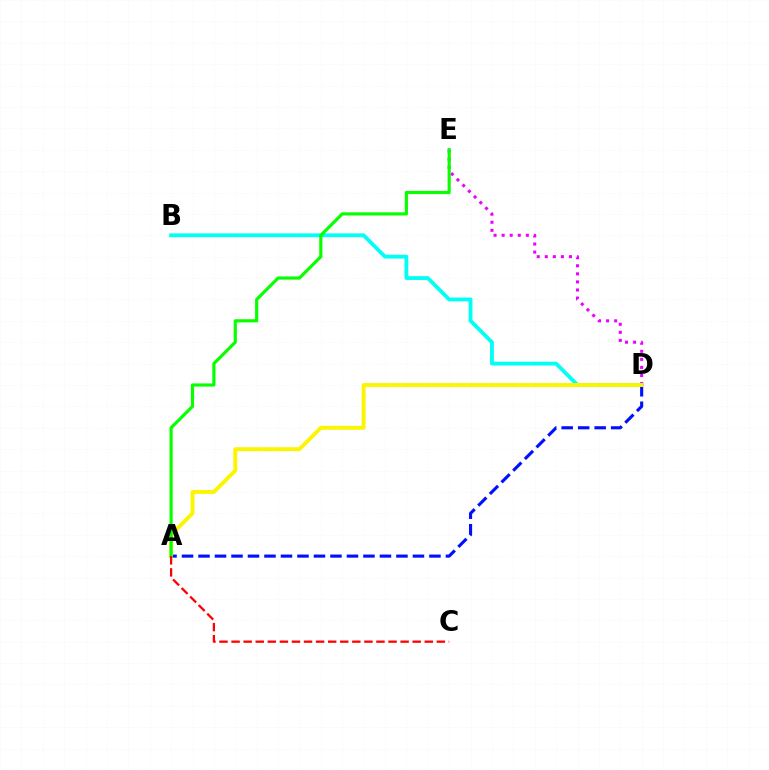{('A', 'D'): [{'color': '#0010ff', 'line_style': 'dashed', 'thickness': 2.24}, {'color': '#fcf500', 'line_style': 'solid', 'thickness': 2.8}], ('B', 'D'): [{'color': '#00fff6', 'line_style': 'solid', 'thickness': 2.75}], ('D', 'E'): [{'color': '#ee00ff', 'line_style': 'dotted', 'thickness': 2.19}], ('A', 'E'): [{'color': '#08ff00', 'line_style': 'solid', 'thickness': 2.28}], ('A', 'C'): [{'color': '#ff0000', 'line_style': 'dashed', 'thickness': 1.64}]}